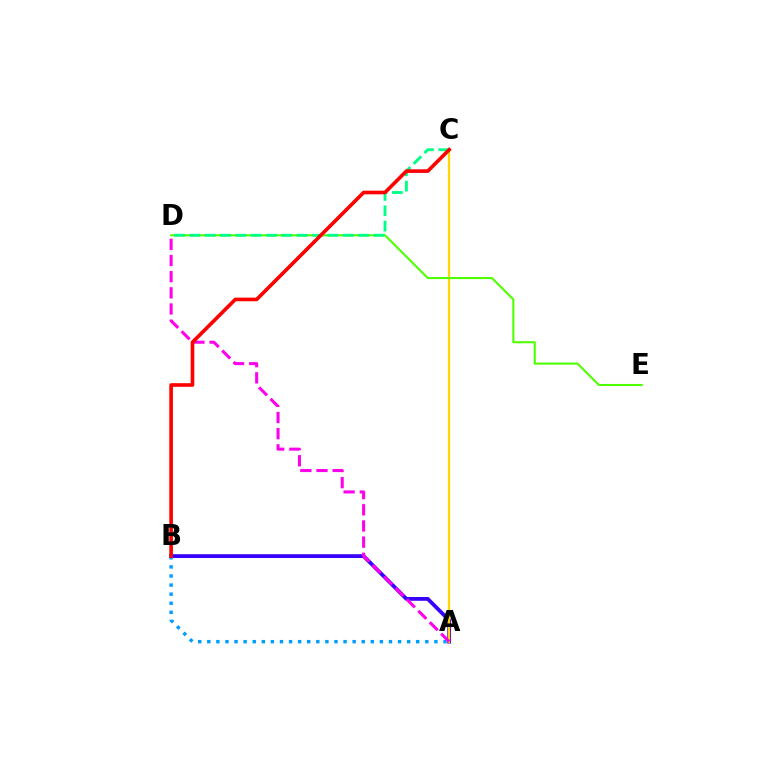{('A', 'B'): [{'color': '#3700ff', 'line_style': 'solid', 'thickness': 2.74}, {'color': '#009eff', 'line_style': 'dotted', 'thickness': 2.47}], ('A', 'C'): [{'color': '#ffd500', 'line_style': 'solid', 'thickness': 1.65}], ('D', 'E'): [{'color': '#4fff00', 'line_style': 'solid', 'thickness': 1.5}], ('C', 'D'): [{'color': '#00ff86', 'line_style': 'dashed', 'thickness': 2.08}], ('A', 'D'): [{'color': '#ff00ed', 'line_style': 'dashed', 'thickness': 2.2}], ('B', 'C'): [{'color': '#ff0000', 'line_style': 'solid', 'thickness': 2.61}]}